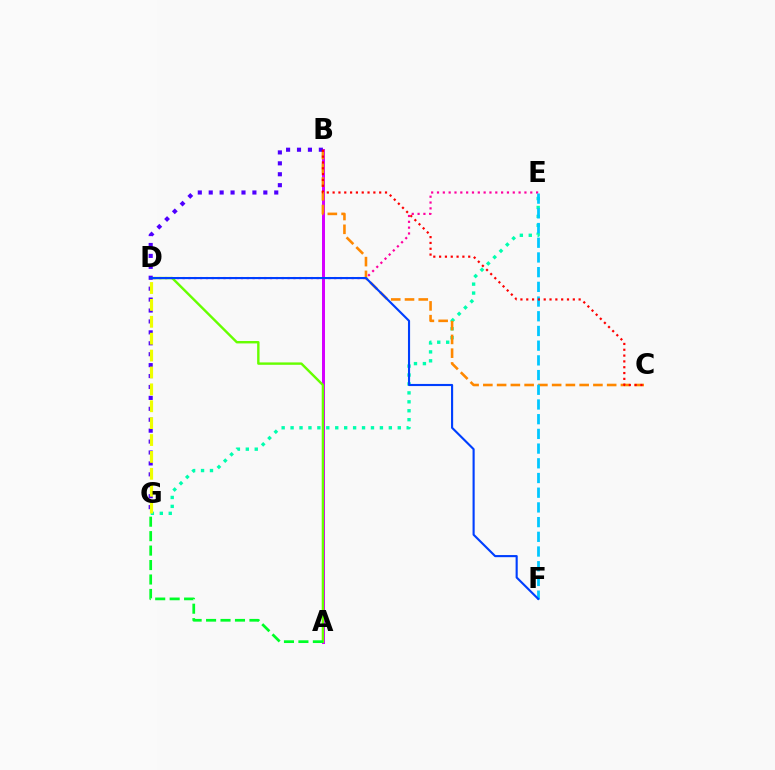{('D', 'E'): [{'color': '#ff00a0', 'line_style': 'dotted', 'thickness': 1.58}], ('A', 'B'): [{'color': '#d600ff', 'line_style': 'solid', 'thickness': 2.15}], ('E', 'G'): [{'color': '#00ffaf', 'line_style': 'dotted', 'thickness': 2.43}], ('A', 'D'): [{'color': '#66ff00', 'line_style': 'solid', 'thickness': 1.73}], ('B', 'C'): [{'color': '#ff8800', 'line_style': 'dashed', 'thickness': 1.87}, {'color': '#ff0000', 'line_style': 'dotted', 'thickness': 1.58}], ('E', 'F'): [{'color': '#00c7ff', 'line_style': 'dashed', 'thickness': 2.0}], ('A', 'G'): [{'color': '#00ff27', 'line_style': 'dashed', 'thickness': 1.96}], ('B', 'G'): [{'color': '#4f00ff', 'line_style': 'dotted', 'thickness': 2.97}], ('D', 'G'): [{'color': '#eeff00', 'line_style': 'dashed', 'thickness': 2.29}], ('D', 'F'): [{'color': '#003fff', 'line_style': 'solid', 'thickness': 1.53}]}